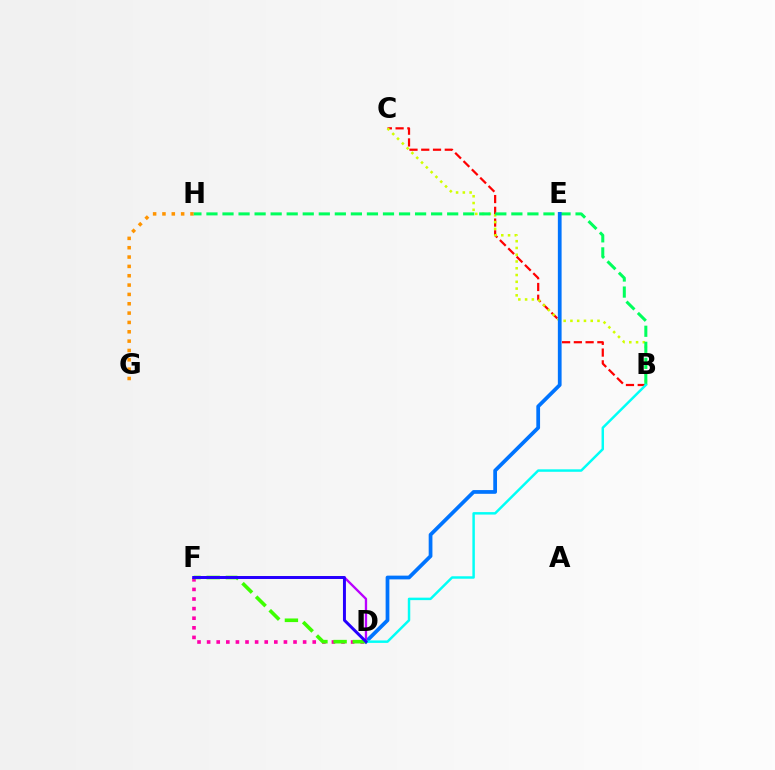{('B', 'C'): [{'color': '#ff0000', 'line_style': 'dashed', 'thickness': 1.6}, {'color': '#d1ff00', 'line_style': 'dotted', 'thickness': 1.84}], ('G', 'H'): [{'color': '#ff9400', 'line_style': 'dotted', 'thickness': 2.54}], ('D', 'F'): [{'color': '#ff00ac', 'line_style': 'dotted', 'thickness': 2.61}, {'color': '#b900ff', 'line_style': 'solid', 'thickness': 1.67}, {'color': '#3dff00', 'line_style': 'dashed', 'thickness': 2.6}, {'color': '#2500ff', 'line_style': 'solid', 'thickness': 2.13}], ('B', 'H'): [{'color': '#00ff5c', 'line_style': 'dashed', 'thickness': 2.18}], ('D', 'E'): [{'color': '#0074ff', 'line_style': 'solid', 'thickness': 2.69}], ('B', 'D'): [{'color': '#00fff6', 'line_style': 'solid', 'thickness': 1.78}]}